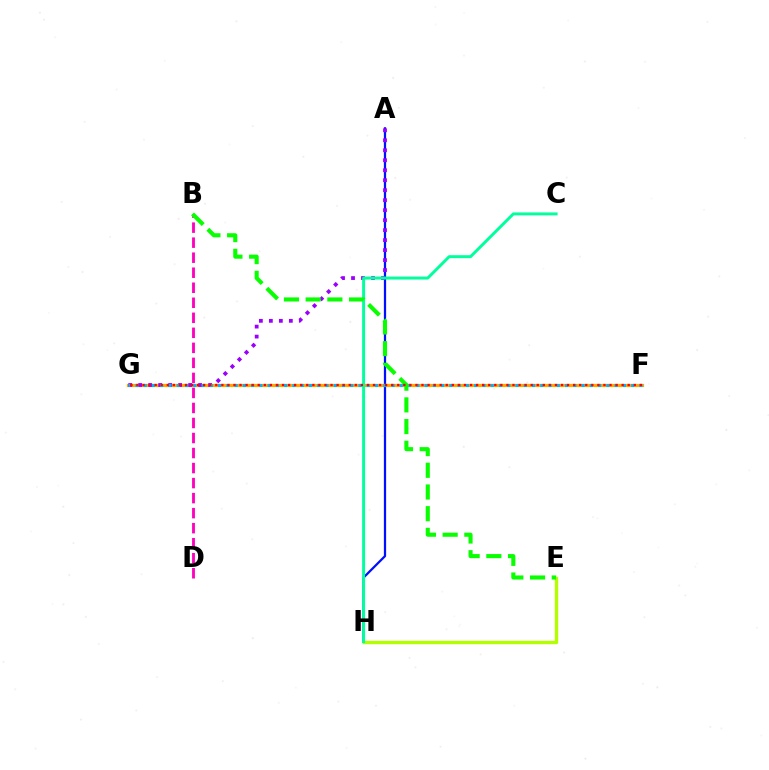{('A', 'H'): [{'color': '#0010ff', 'line_style': 'solid', 'thickness': 1.62}], ('F', 'G'): [{'color': '#ffa500', 'line_style': 'solid', 'thickness': 2.31}, {'color': '#00b5ff', 'line_style': 'dotted', 'thickness': 2.24}, {'color': '#ff0000', 'line_style': 'dotted', 'thickness': 1.65}], ('A', 'G'): [{'color': '#9b00ff', 'line_style': 'dotted', 'thickness': 2.71}], ('B', 'D'): [{'color': '#ff00bd', 'line_style': 'dashed', 'thickness': 2.04}], ('E', 'H'): [{'color': '#b3ff00', 'line_style': 'solid', 'thickness': 2.41}], ('C', 'H'): [{'color': '#00ff9d', 'line_style': 'solid', 'thickness': 2.12}], ('B', 'E'): [{'color': '#08ff00', 'line_style': 'dashed', 'thickness': 2.95}]}